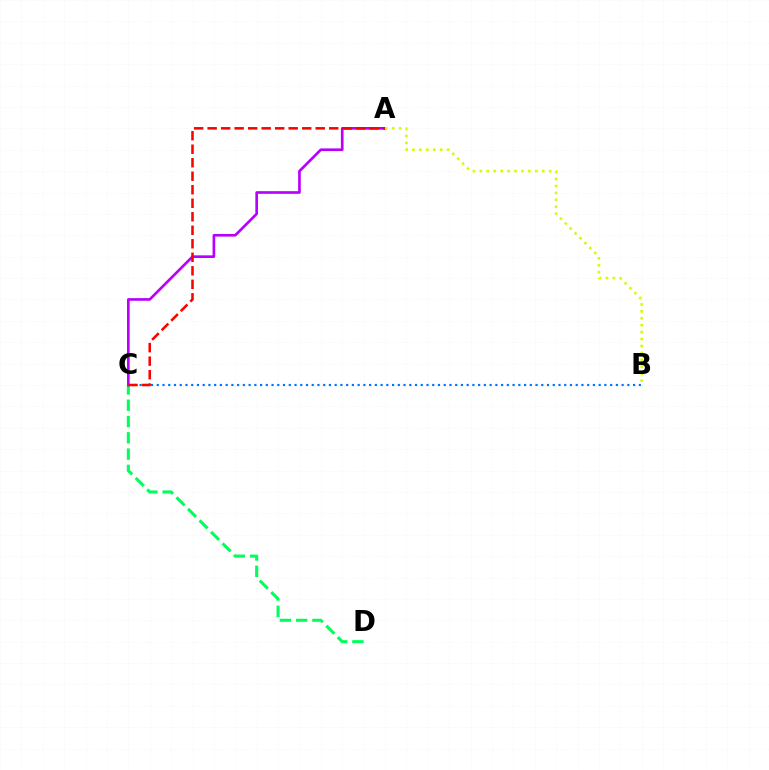{('C', 'D'): [{'color': '#00ff5c', 'line_style': 'dashed', 'thickness': 2.21}], ('B', 'C'): [{'color': '#0074ff', 'line_style': 'dotted', 'thickness': 1.56}], ('A', 'C'): [{'color': '#b900ff', 'line_style': 'solid', 'thickness': 1.92}, {'color': '#ff0000', 'line_style': 'dashed', 'thickness': 1.84}], ('A', 'B'): [{'color': '#d1ff00', 'line_style': 'dotted', 'thickness': 1.88}]}